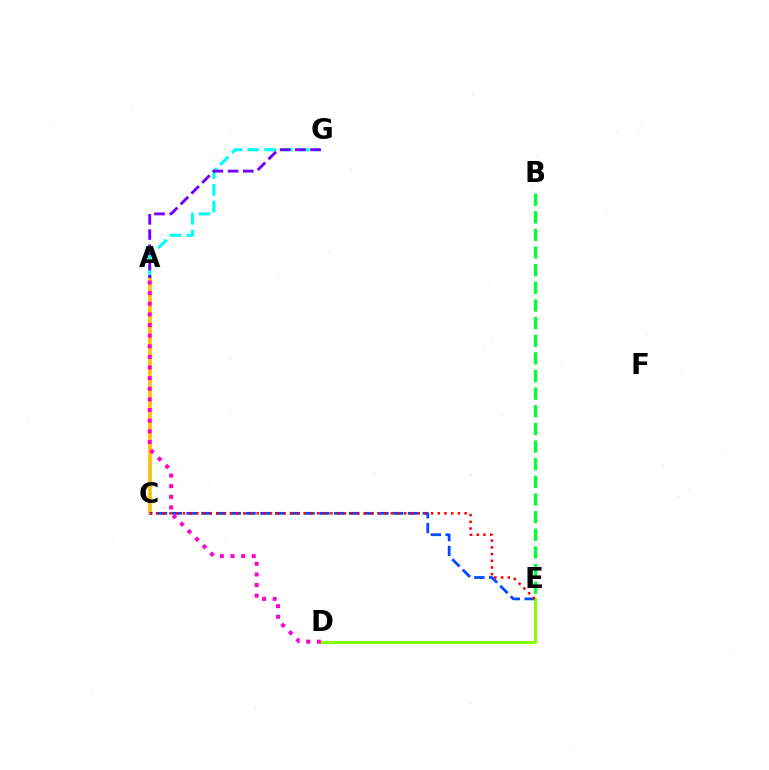{('A', 'C'): [{'color': '#ffbd00', 'line_style': 'solid', 'thickness': 2.58}], ('A', 'G'): [{'color': '#00fff6', 'line_style': 'dashed', 'thickness': 2.28}, {'color': '#7200ff', 'line_style': 'dashed', 'thickness': 2.07}], ('C', 'E'): [{'color': '#004bff', 'line_style': 'dashed', 'thickness': 2.0}, {'color': '#ff0000', 'line_style': 'dotted', 'thickness': 1.82}], ('D', 'E'): [{'color': '#84ff00', 'line_style': 'solid', 'thickness': 2.12}], ('A', 'D'): [{'color': '#ff00cf', 'line_style': 'dotted', 'thickness': 2.89}], ('B', 'E'): [{'color': '#00ff39', 'line_style': 'dashed', 'thickness': 2.4}]}